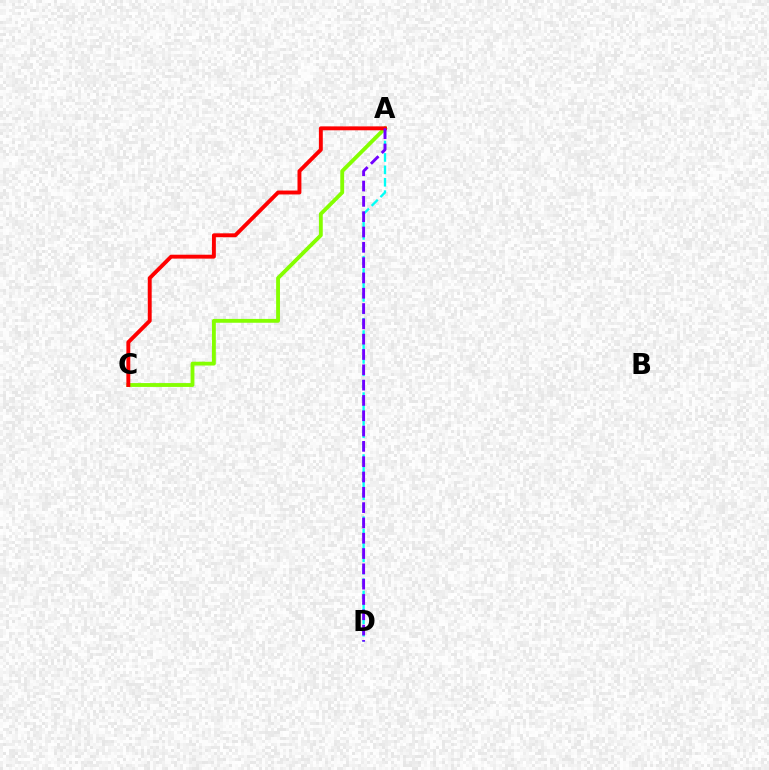{('A', 'C'): [{'color': '#84ff00', 'line_style': 'solid', 'thickness': 2.77}, {'color': '#ff0000', 'line_style': 'solid', 'thickness': 2.81}], ('A', 'D'): [{'color': '#00fff6', 'line_style': 'dashed', 'thickness': 1.68}, {'color': '#7200ff', 'line_style': 'dashed', 'thickness': 2.08}]}